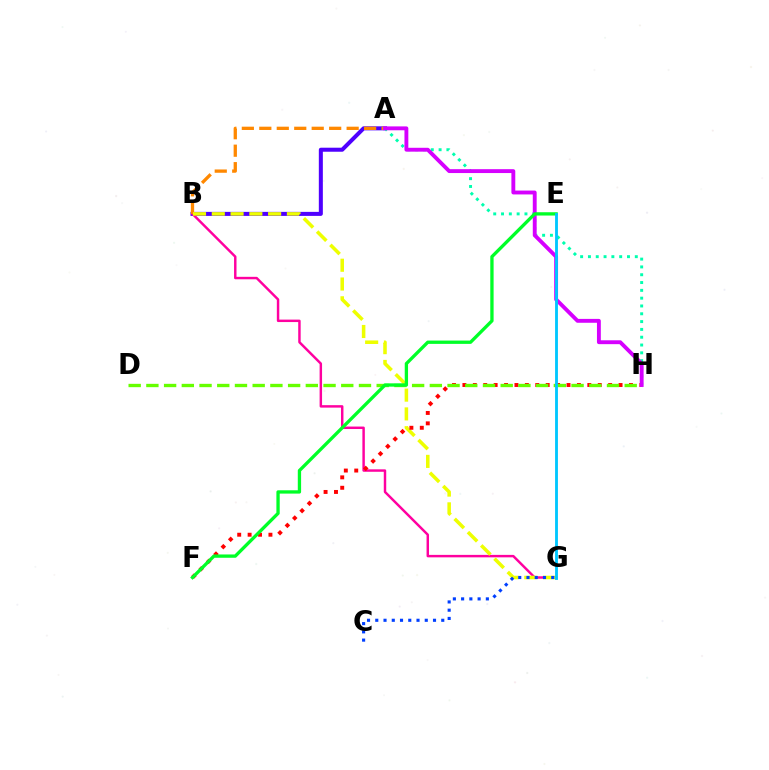{('A', 'B'): [{'color': '#4f00ff', 'line_style': 'solid', 'thickness': 2.9}, {'color': '#ff8800', 'line_style': 'dashed', 'thickness': 2.37}], ('B', 'G'): [{'color': '#ff00a0', 'line_style': 'solid', 'thickness': 1.77}, {'color': '#eeff00', 'line_style': 'dashed', 'thickness': 2.55}], ('C', 'G'): [{'color': '#003fff', 'line_style': 'dotted', 'thickness': 2.24}], ('A', 'H'): [{'color': '#00ffaf', 'line_style': 'dotted', 'thickness': 2.12}, {'color': '#d600ff', 'line_style': 'solid', 'thickness': 2.79}], ('F', 'H'): [{'color': '#ff0000', 'line_style': 'dotted', 'thickness': 2.83}], ('D', 'H'): [{'color': '#66ff00', 'line_style': 'dashed', 'thickness': 2.41}], ('E', 'F'): [{'color': '#00ff27', 'line_style': 'solid', 'thickness': 2.38}], ('E', 'G'): [{'color': '#00c7ff', 'line_style': 'solid', 'thickness': 2.05}]}